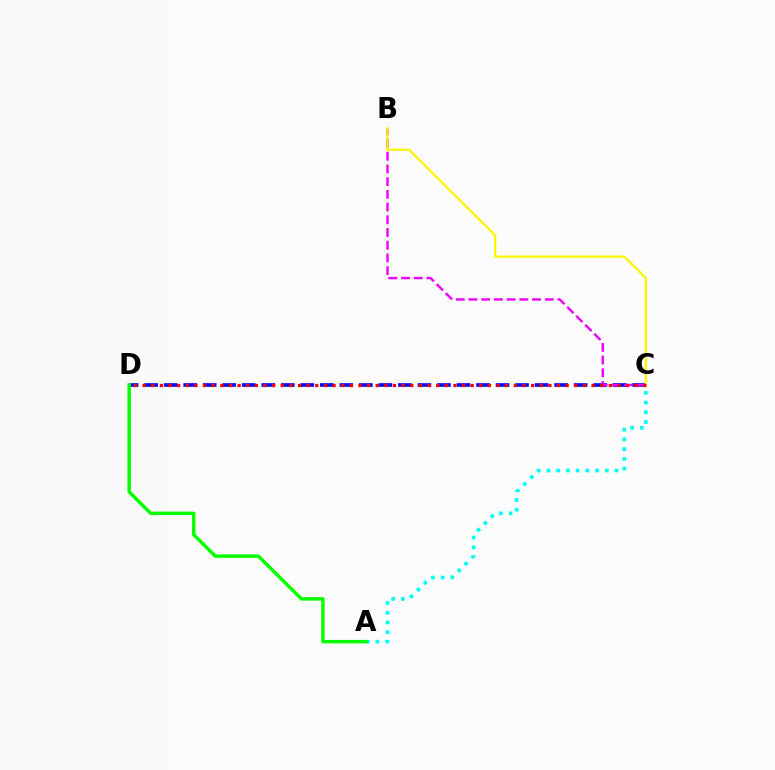{('C', 'D'): [{'color': '#0010ff', 'line_style': 'dashed', 'thickness': 2.65}, {'color': '#ff0000', 'line_style': 'dotted', 'thickness': 2.35}], ('B', 'C'): [{'color': '#ee00ff', 'line_style': 'dashed', 'thickness': 1.73}, {'color': '#fcf500', 'line_style': 'solid', 'thickness': 1.62}], ('A', 'C'): [{'color': '#00fff6', 'line_style': 'dotted', 'thickness': 2.64}], ('A', 'D'): [{'color': '#08ff00', 'line_style': 'solid', 'thickness': 2.48}]}